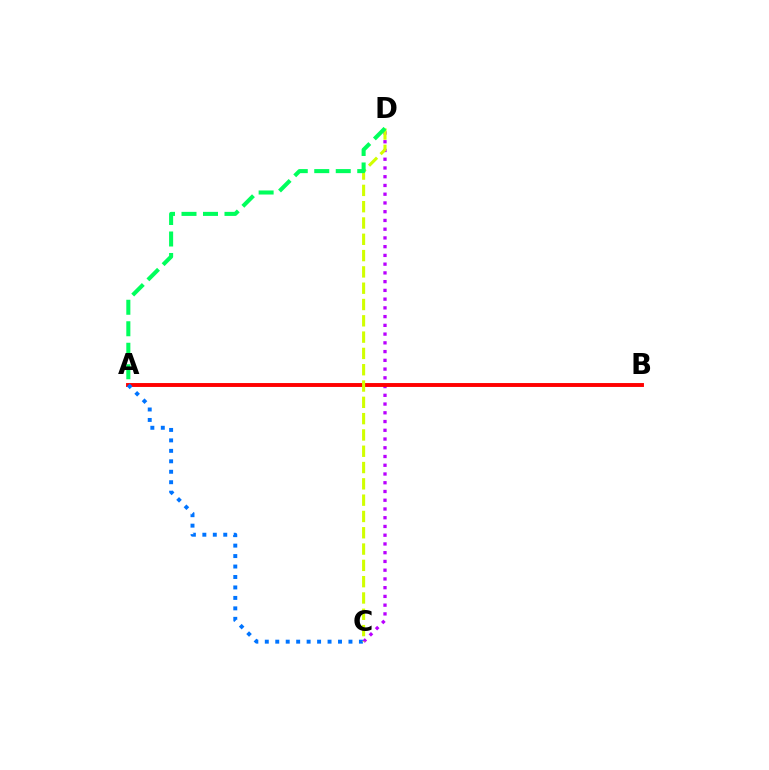{('C', 'D'): [{'color': '#b900ff', 'line_style': 'dotted', 'thickness': 2.38}, {'color': '#d1ff00', 'line_style': 'dashed', 'thickness': 2.21}], ('A', 'B'): [{'color': '#ff0000', 'line_style': 'solid', 'thickness': 2.81}], ('A', 'C'): [{'color': '#0074ff', 'line_style': 'dotted', 'thickness': 2.84}], ('A', 'D'): [{'color': '#00ff5c', 'line_style': 'dashed', 'thickness': 2.92}]}